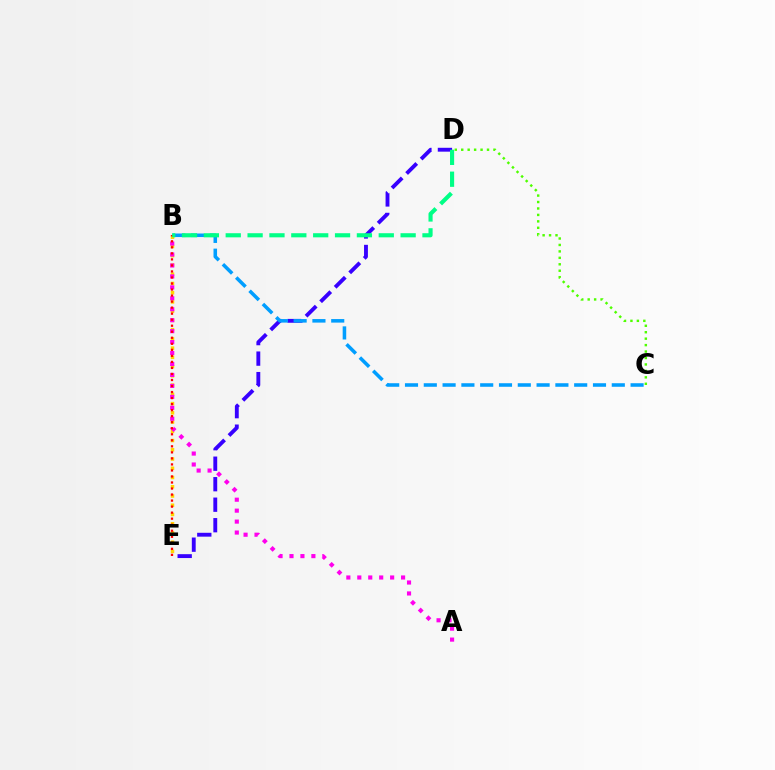{('D', 'E'): [{'color': '#3700ff', 'line_style': 'dashed', 'thickness': 2.78}], ('B', 'C'): [{'color': '#009eff', 'line_style': 'dashed', 'thickness': 2.55}], ('B', 'E'): [{'color': '#ffd500', 'line_style': 'dotted', 'thickness': 2.51}, {'color': '#ff0000', 'line_style': 'dotted', 'thickness': 1.64}], ('A', 'B'): [{'color': '#ff00ed', 'line_style': 'dotted', 'thickness': 2.97}], ('C', 'D'): [{'color': '#4fff00', 'line_style': 'dotted', 'thickness': 1.75}], ('B', 'D'): [{'color': '#00ff86', 'line_style': 'dashed', 'thickness': 2.97}]}